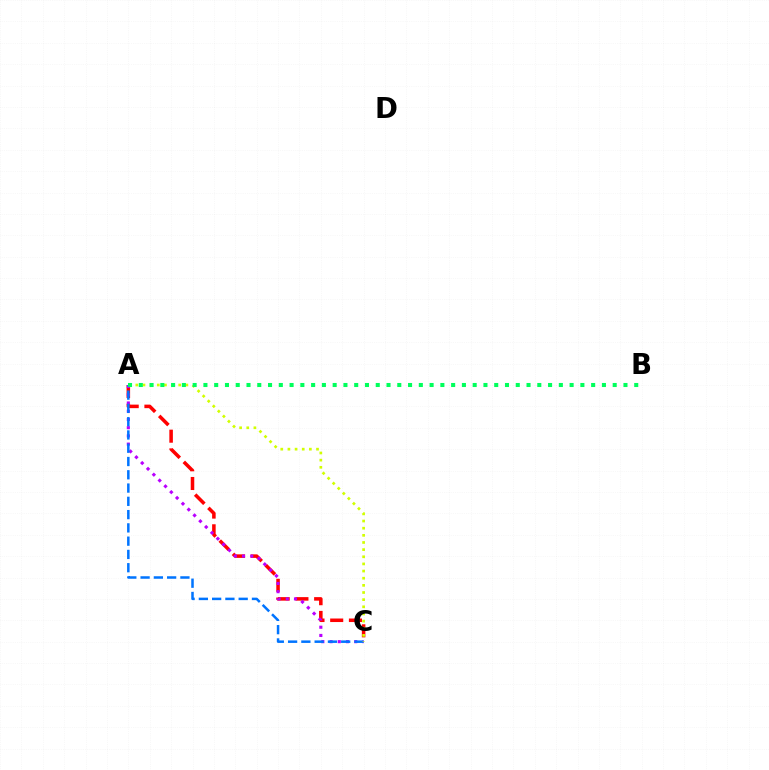{('A', 'C'): [{'color': '#ff0000', 'line_style': 'dashed', 'thickness': 2.54}, {'color': '#b900ff', 'line_style': 'dotted', 'thickness': 2.23}, {'color': '#0074ff', 'line_style': 'dashed', 'thickness': 1.8}, {'color': '#d1ff00', 'line_style': 'dotted', 'thickness': 1.94}], ('A', 'B'): [{'color': '#00ff5c', 'line_style': 'dotted', 'thickness': 2.93}]}